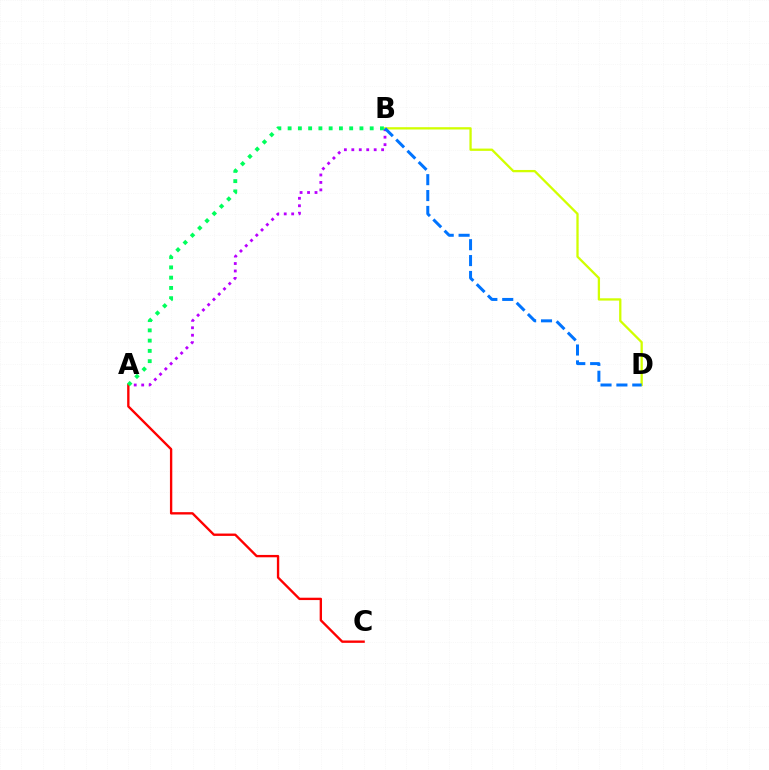{('A', 'B'): [{'color': '#b900ff', 'line_style': 'dotted', 'thickness': 2.02}, {'color': '#00ff5c', 'line_style': 'dotted', 'thickness': 2.79}], ('A', 'C'): [{'color': '#ff0000', 'line_style': 'solid', 'thickness': 1.7}], ('B', 'D'): [{'color': '#d1ff00', 'line_style': 'solid', 'thickness': 1.65}, {'color': '#0074ff', 'line_style': 'dashed', 'thickness': 2.16}]}